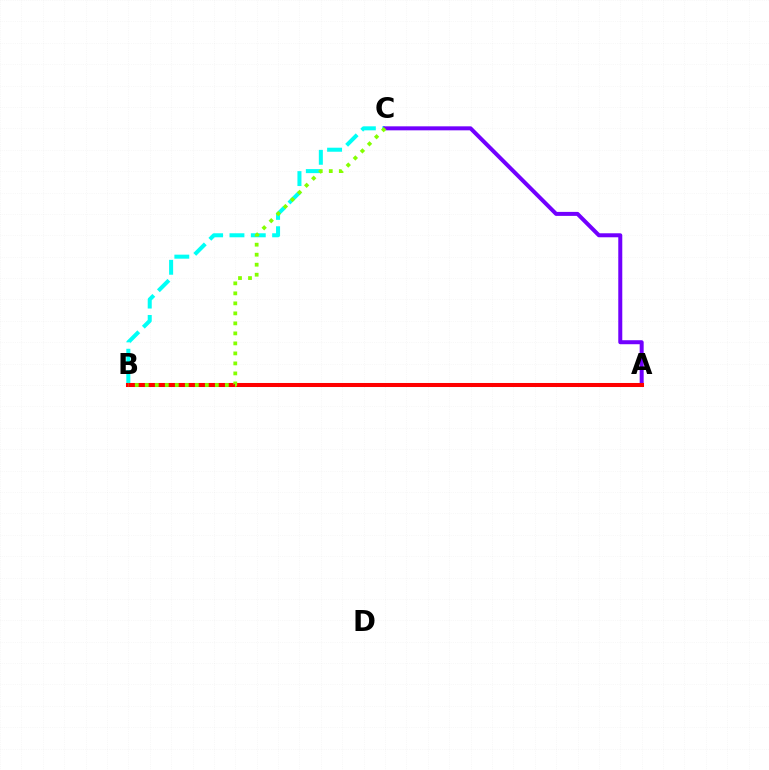{('B', 'C'): [{'color': '#00fff6', 'line_style': 'dashed', 'thickness': 2.9}, {'color': '#84ff00', 'line_style': 'dotted', 'thickness': 2.72}], ('A', 'C'): [{'color': '#7200ff', 'line_style': 'solid', 'thickness': 2.88}], ('A', 'B'): [{'color': '#ff0000', 'line_style': 'solid', 'thickness': 2.91}]}